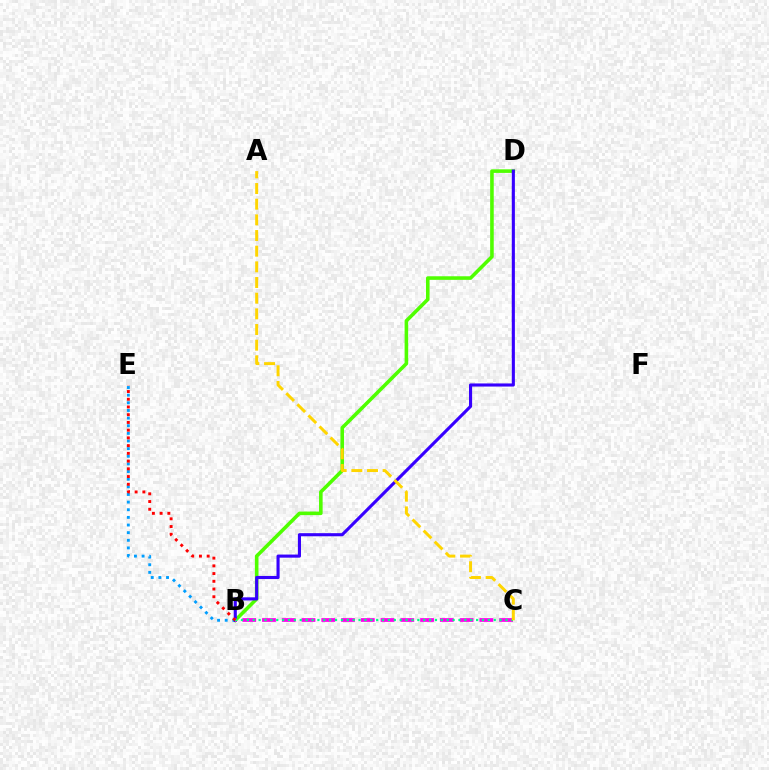{('B', 'D'): [{'color': '#4fff00', 'line_style': 'solid', 'thickness': 2.58}, {'color': '#3700ff', 'line_style': 'solid', 'thickness': 2.24}], ('B', 'E'): [{'color': '#009eff', 'line_style': 'dotted', 'thickness': 2.08}, {'color': '#ff0000', 'line_style': 'dotted', 'thickness': 2.1}], ('B', 'C'): [{'color': '#ff00ed', 'line_style': 'dashed', 'thickness': 2.68}, {'color': '#00ff86', 'line_style': 'dotted', 'thickness': 1.6}], ('A', 'C'): [{'color': '#ffd500', 'line_style': 'dashed', 'thickness': 2.13}]}